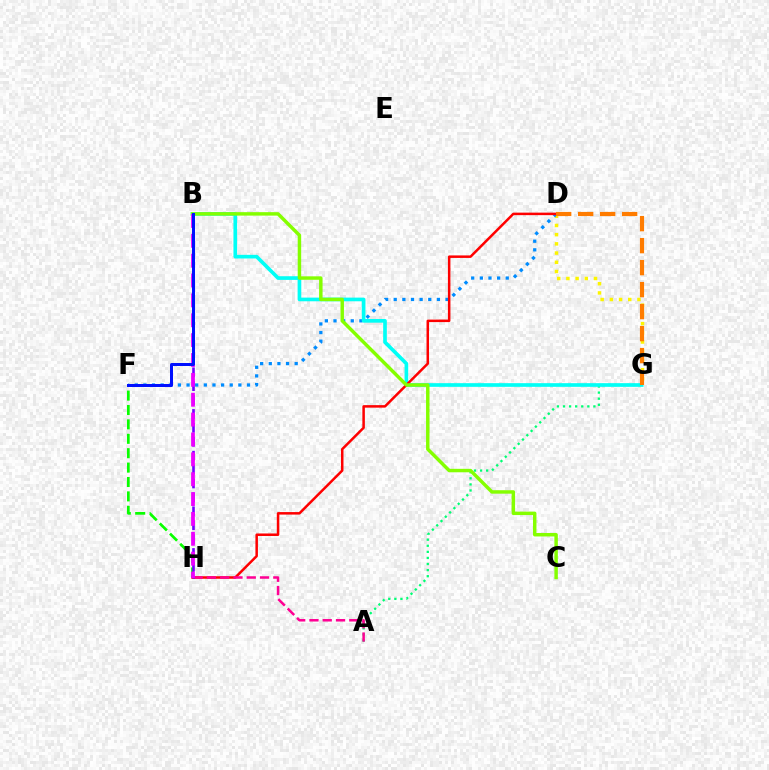{('A', 'G'): [{'color': '#00ff74', 'line_style': 'dotted', 'thickness': 1.65}], ('F', 'H'): [{'color': '#08ff00', 'line_style': 'dashed', 'thickness': 1.96}], ('D', 'G'): [{'color': '#fcf500', 'line_style': 'dotted', 'thickness': 2.5}, {'color': '#ff7c00', 'line_style': 'dashed', 'thickness': 2.99}], ('D', 'F'): [{'color': '#008cff', 'line_style': 'dotted', 'thickness': 2.35}], ('B', 'G'): [{'color': '#00fff6', 'line_style': 'solid', 'thickness': 2.64}], ('D', 'H'): [{'color': '#ff0000', 'line_style': 'solid', 'thickness': 1.81}], ('A', 'H'): [{'color': '#ff0094', 'line_style': 'dashed', 'thickness': 1.8}], ('B', 'C'): [{'color': '#84ff00', 'line_style': 'solid', 'thickness': 2.49}], ('B', 'H'): [{'color': '#7200ff', 'line_style': 'dashed', 'thickness': 1.89}, {'color': '#ee00ff', 'line_style': 'dashed', 'thickness': 2.7}], ('B', 'F'): [{'color': '#0010ff', 'line_style': 'solid', 'thickness': 2.16}]}